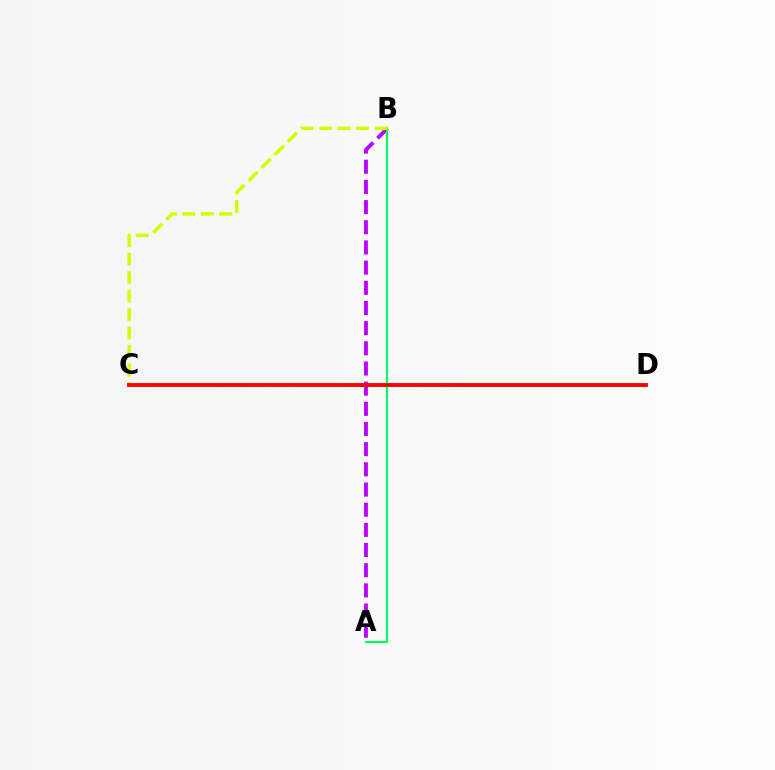{('A', 'B'): [{'color': '#b900ff', 'line_style': 'dashed', 'thickness': 2.74}, {'color': '#00ff5c', 'line_style': 'solid', 'thickness': 1.55}], ('B', 'C'): [{'color': '#d1ff00', 'line_style': 'dashed', 'thickness': 2.51}], ('C', 'D'): [{'color': '#0074ff', 'line_style': 'dashed', 'thickness': 1.59}, {'color': '#ff0000', 'line_style': 'solid', 'thickness': 2.78}]}